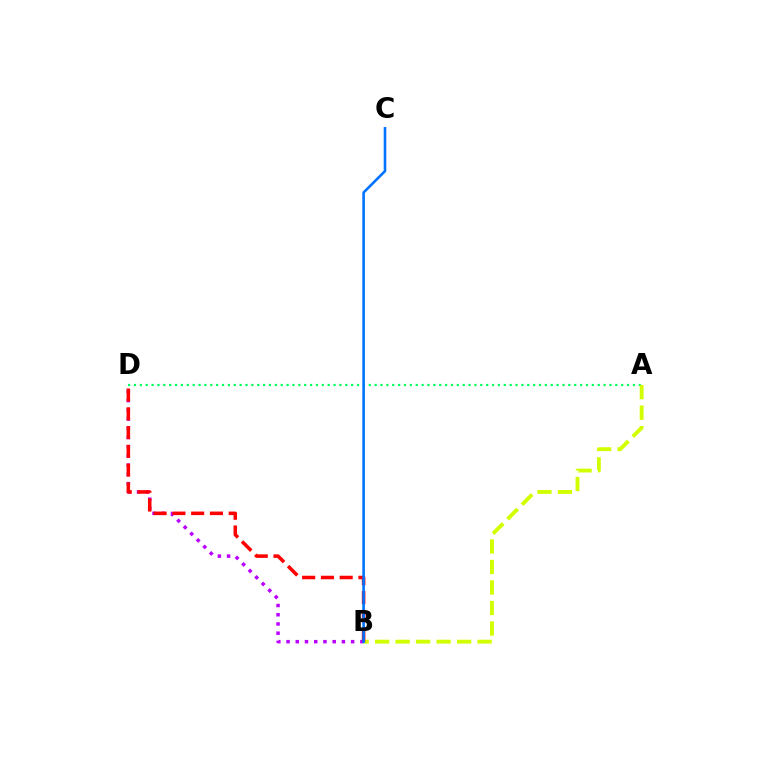{('B', 'D'): [{'color': '#b900ff', 'line_style': 'dotted', 'thickness': 2.51}, {'color': '#ff0000', 'line_style': 'dashed', 'thickness': 2.55}], ('A', 'D'): [{'color': '#00ff5c', 'line_style': 'dotted', 'thickness': 1.59}], ('A', 'B'): [{'color': '#d1ff00', 'line_style': 'dashed', 'thickness': 2.78}], ('B', 'C'): [{'color': '#0074ff', 'line_style': 'solid', 'thickness': 1.88}]}